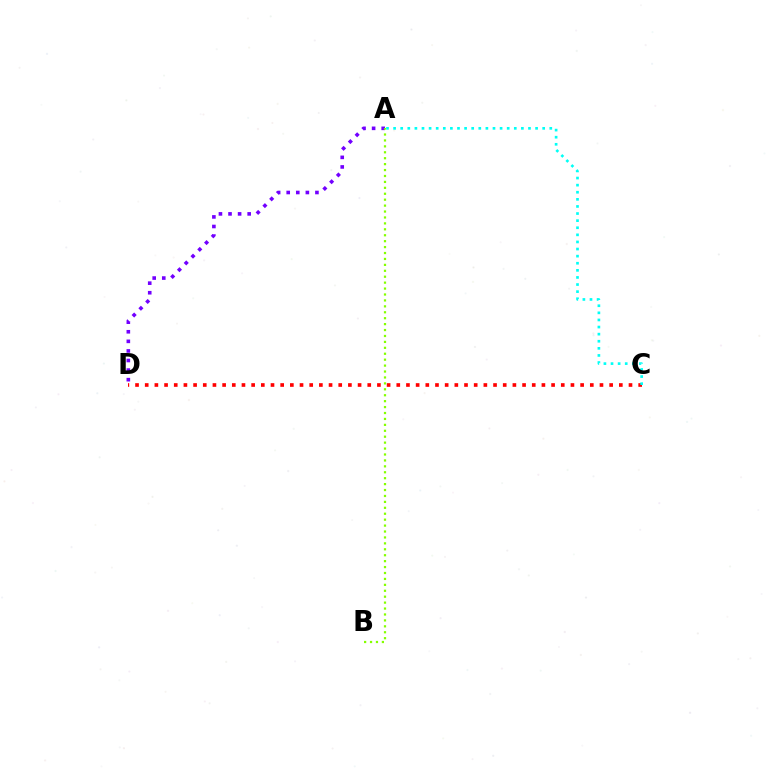{('A', 'D'): [{'color': '#7200ff', 'line_style': 'dotted', 'thickness': 2.6}], ('C', 'D'): [{'color': '#ff0000', 'line_style': 'dotted', 'thickness': 2.63}], ('A', 'B'): [{'color': '#84ff00', 'line_style': 'dotted', 'thickness': 1.61}], ('A', 'C'): [{'color': '#00fff6', 'line_style': 'dotted', 'thickness': 1.93}]}